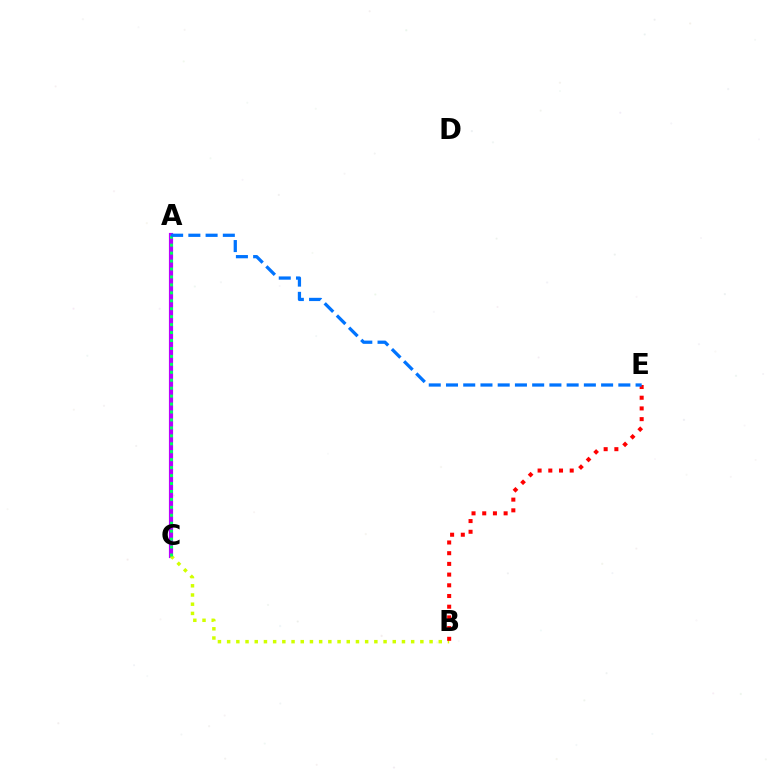{('A', 'C'): [{'color': '#b900ff', 'line_style': 'solid', 'thickness': 3.0}, {'color': '#00ff5c', 'line_style': 'dotted', 'thickness': 2.16}], ('B', 'C'): [{'color': '#d1ff00', 'line_style': 'dotted', 'thickness': 2.5}], ('B', 'E'): [{'color': '#ff0000', 'line_style': 'dotted', 'thickness': 2.91}], ('A', 'E'): [{'color': '#0074ff', 'line_style': 'dashed', 'thickness': 2.34}]}